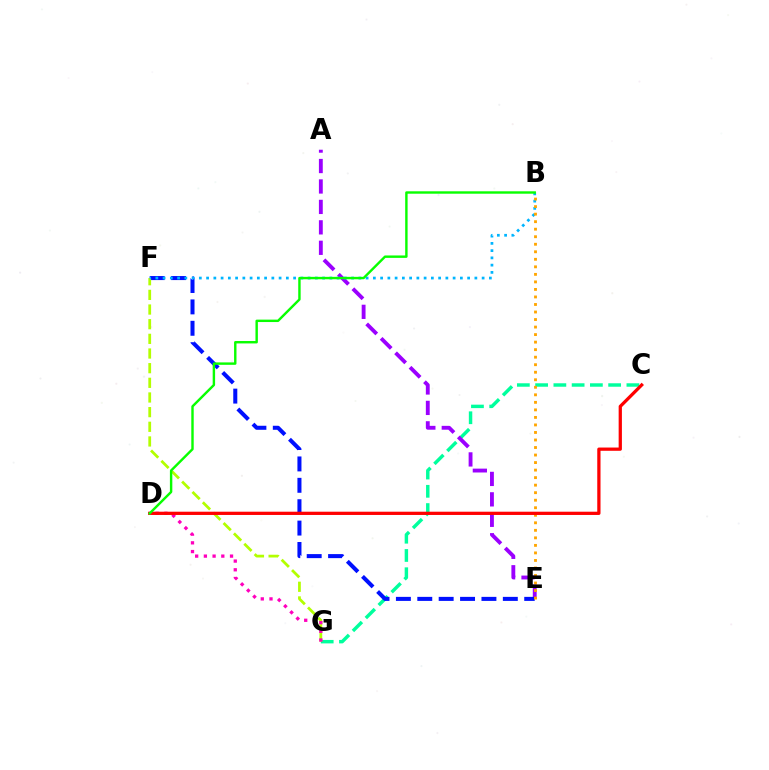{('C', 'G'): [{'color': '#00ff9d', 'line_style': 'dashed', 'thickness': 2.48}], ('A', 'E'): [{'color': '#9b00ff', 'line_style': 'dashed', 'thickness': 2.78}], ('E', 'F'): [{'color': '#0010ff', 'line_style': 'dashed', 'thickness': 2.91}], ('F', 'G'): [{'color': '#b3ff00', 'line_style': 'dashed', 'thickness': 1.99}], ('B', 'F'): [{'color': '#00b5ff', 'line_style': 'dotted', 'thickness': 1.97}], ('B', 'E'): [{'color': '#ffa500', 'line_style': 'dotted', 'thickness': 2.05}], ('D', 'G'): [{'color': '#ff00bd', 'line_style': 'dotted', 'thickness': 2.37}], ('C', 'D'): [{'color': '#ff0000', 'line_style': 'solid', 'thickness': 2.34}], ('B', 'D'): [{'color': '#08ff00', 'line_style': 'solid', 'thickness': 1.74}]}